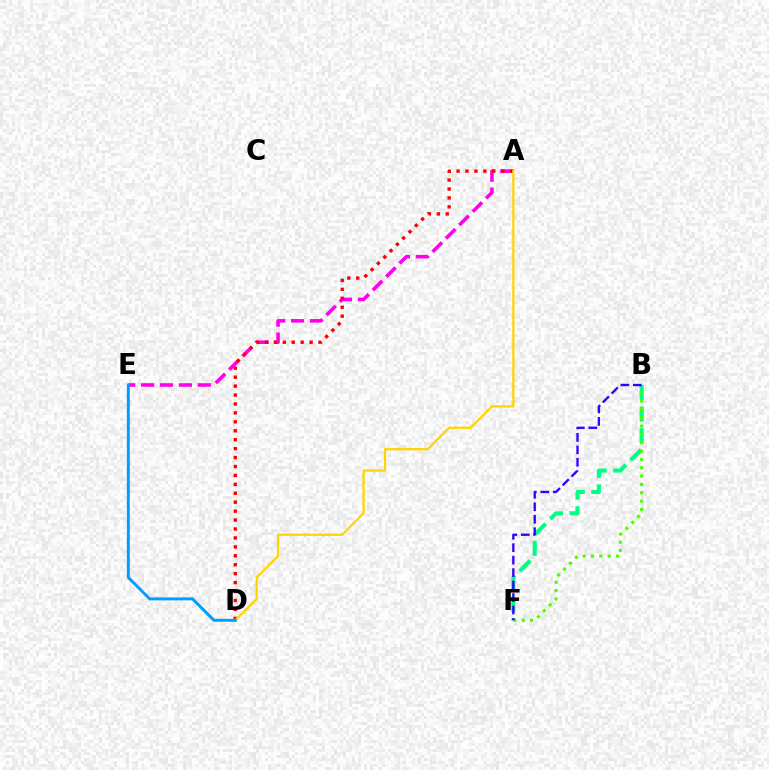{('B', 'F'): [{'color': '#00ff86', 'line_style': 'dashed', 'thickness': 2.94}, {'color': '#4fff00', 'line_style': 'dotted', 'thickness': 2.26}, {'color': '#3700ff', 'line_style': 'dashed', 'thickness': 1.69}], ('A', 'E'): [{'color': '#ff00ed', 'line_style': 'dashed', 'thickness': 2.57}], ('A', 'D'): [{'color': '#ff0000', 'line_style': 'dotted', 'thickness': 2.43}, {'color': '#ffd500', 'line_style': 'solid', 'thickness': 1.63}], ('D', 'E'): [{'color': '#009eff', 'line_style': 'solid', 'thickness': 2.12}]}